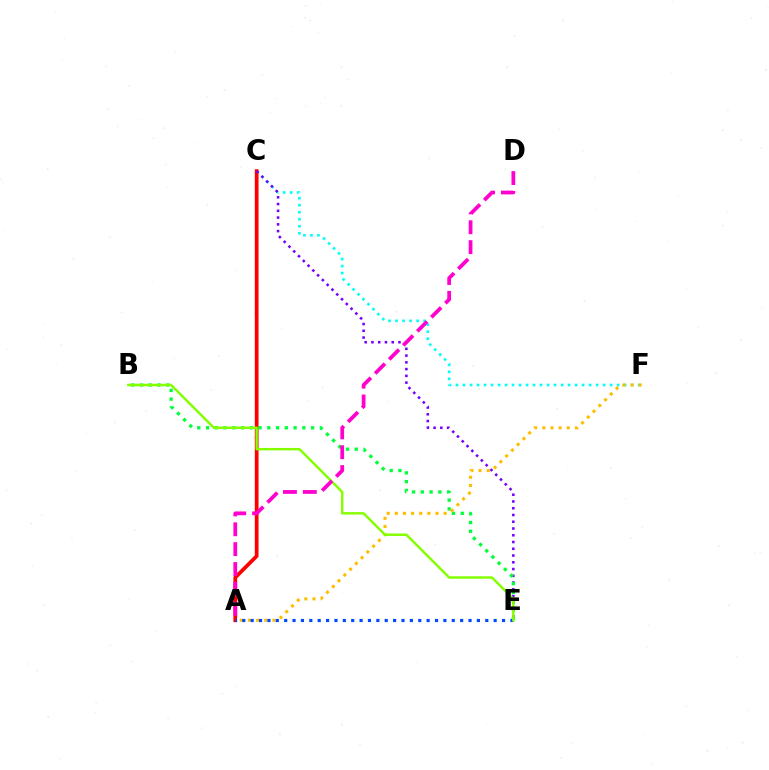{('C', 'F'): [{'color': '#00fff6', 'line_style': 'dotted', 'thickness': 1.9}], ('A', 'C'): [{'color': '#ff0000', 'line_style': 'solid', 'thickness': 2.69}], ('C', 'E'): [{'color': '#7200ff', 'line_style': 'dotted', 'thickness': 1.84}], ('B', 'E'): [{'color': '#00ff39', 'line_style': 'dotted', 'thickness': 2.38}, {'color': '#84ff00', 'line_style': 'solid', 'thickness': 1.76}], ('A', 'F'): [{'color': '#ffbd00', 'line_style': 'dotted', 'thickness': 2.21}], ('A', 'E'): [{'color': '#004bff', 'line_style': 'dotted', 'thickness': 2.28}], ('A', 'D'): [{'color': '#ff00cf', 'line_style': 'dashed', 'thickness': 2.7}]}